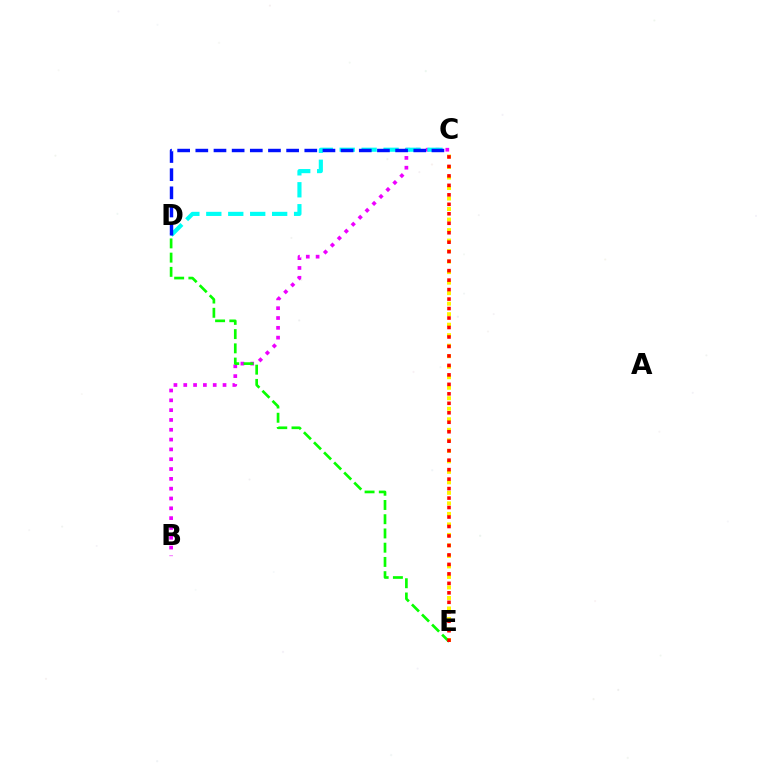{('C', 'E'): [{'color': '#fcf500', 'line_style': 'dotted', 'thickness': 2.86}, {'color': '#ff0000', 'line_style': 'dotted', 'thickness': 2.57}], ('B', 'C'): [{'color': '#ee00ff', 'line_style': 'dotted', 'thickness': 2.67}], ('D', 'E'): [{'color': '#08ff00', 'line_style': 'dashed', 'thickness': 1.93}], ('C', 'D'): [{'color': '#00fff6', 'line_style': 'dashed', 'thickness': 2.98}, {'color': '#0010ff', 'line_style': 'dashed', 'thickness': 2.47}]}